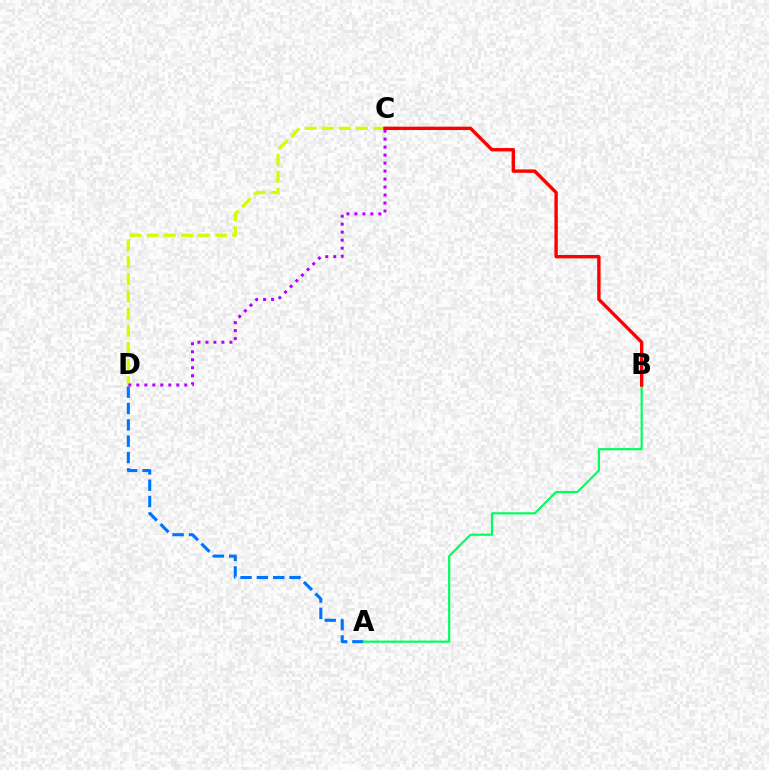{('A', 'D'): [{'color': '#0074ff', 'line_style': 'dashed', 'thickness': 2.22}], ('C', 'D'): [{'color': '#d1ff00', 'line_style': 'dashed', 'thickness': 2.33}, {'color': '#b900ff', 'line_style': 'dotted', 'thickness': 2.17}], ('A', 'B'): [{'color': '#00ff5c', 'line_style': 'solid', 'thickness': 1.58}], ('B', 'C'): [{'color': '#ff0000', 'line_style': 'solid', 'thickness': 2.44}]}